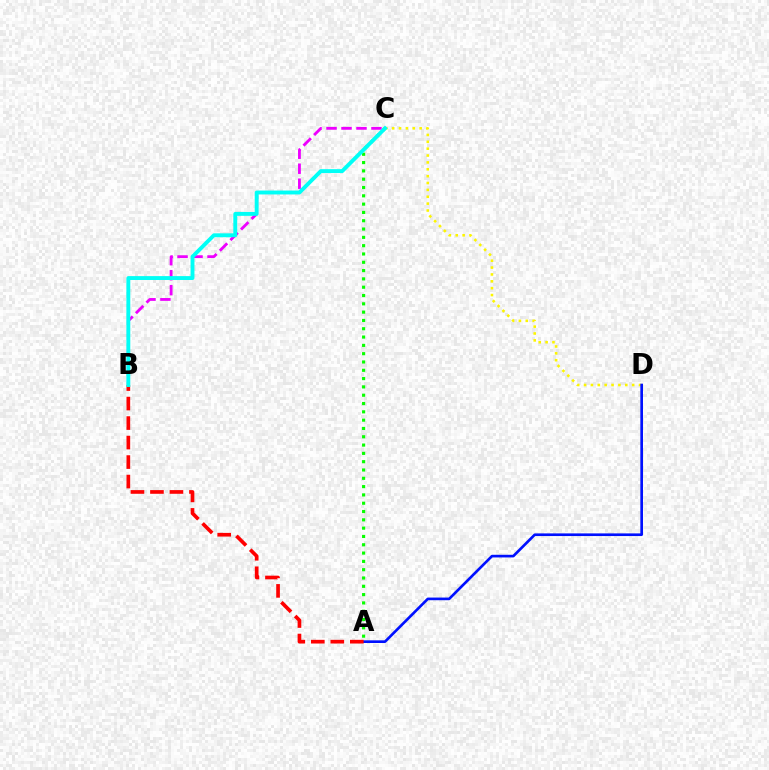{('C', 'D'): [{'color': '#fcf500', 'line_style': 'dotted', 'thickness': 1.87}], ('B', 'C'): [{'color': '#ee00ff', 'line_style': 'dashed', 'thickness': 2.04}, {'color': '#00fff6', 'line_style': 'solid', 'thickness': 2.81}], ('A', 'D'): [{'color': '#0010ff', 'line_style': 'solid', 'thickness': 1.91}], ('A', 'C'): [{'color': '#08ff00', 'line_style': 'dotted', 'thickness': 2.26}], ('A', 'B'): [{'color': '#ff0000', 'line_style': 'dashed', 'thickness': 2.65}]}